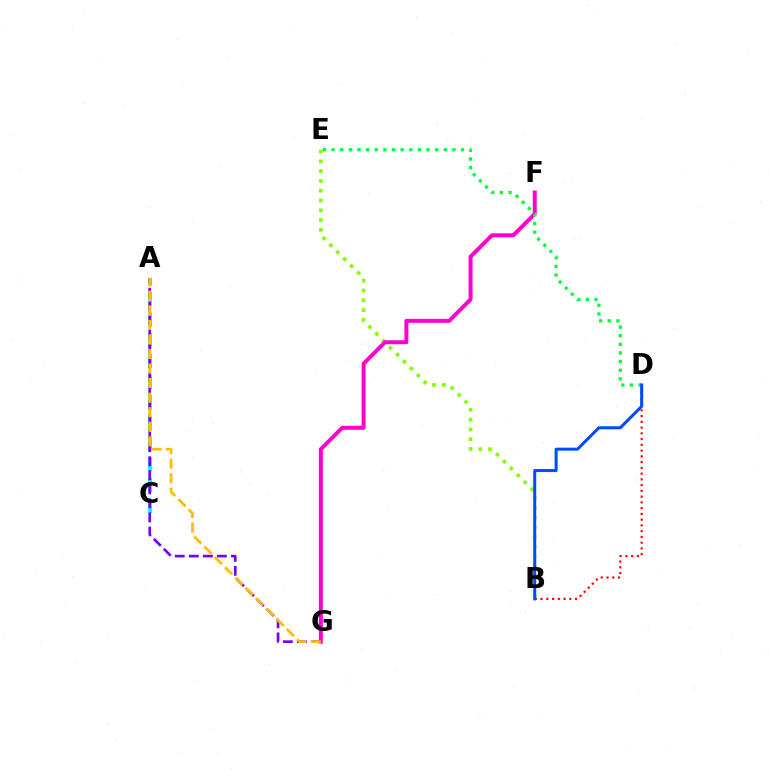{('A', 'C'): [{'color': '#00fff6', 'line_style': 'dashed', 'thickness': 2.81}], ('A', 'G'): [{'color': '#7200ff', 'line_style': 'dashed', 'thickness': 1.91}, {'color': '#ffbd00', 'line_style': 'dashed', 'thickness': 1.98}], ('B', 'D'): [{'color': '#ff0000', 'line_style': 'dotted', 'thickness': 1.56}, {'color': '#004bff', 'line_style': 'solid', 'thickness': 2.17}], ('B', 'E'): [{'color': '#84ff00', 'line_style': 'dotted', 'thickness': 2.66}], ('F', 'G'): [{'color': '#ff00cf', 'line_style': 'solid', 'thickness': 2.86}], ('D', 'E'): [{'color': '#00ff39', 'line_style': 'dotted', 'thickness': 2.35}]}